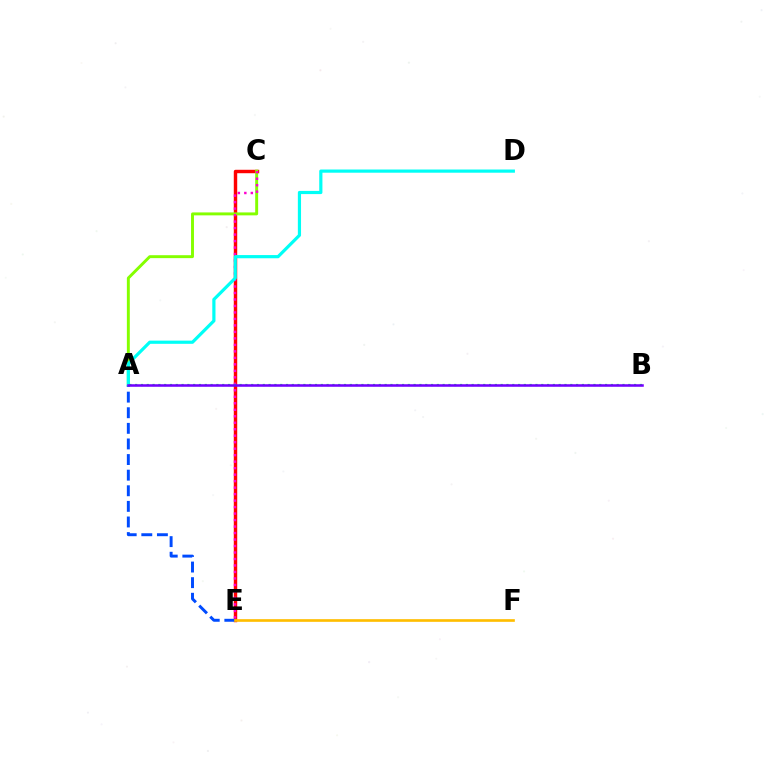{('C', 'E'): [{'color': '#ff0000', 'line_style': 'solid', 'thickness': 2.47}, {'color': '#ff00cf', 'line_style': 'dotted', 'thickness': 1.76}], ('A', 'C'): [{'color': '#84ff00', 'line_style': 'solid', 'thickness': 2.11}], ('A', 'E'): [{'color': '#004bff', 'line_style': 'dashed', 'thickness': 2.12}], ('E', 'F'): [{'color': '#ffbd00', 'line_style': 'solid', 'thickness': 1.92}], ('A', 'D'): [{'color': '#00fff6', 'line_style': 'solid', 'thickness': 2.3}], ('A', 'B'): [{'color': '#00ff39', 'line_style': 'dotted', 'thickness': 1.58}, {'color': '#7200ff', 'line_style': 'solid', 'thickness': 1.83}]}